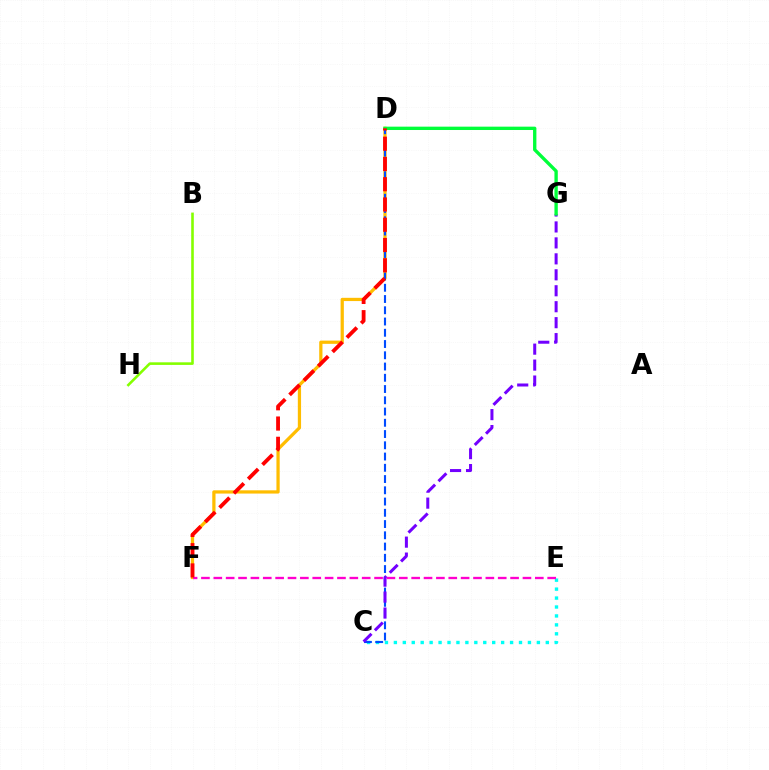{('C', 'E'): [{'color': '#00fff6', 'line_style': 'dotted', 'thickness': 2.43}], ('D', 'F'): [{'color': '#ffbd00', 'line_style': 'solid', 'thickness': 2.34}, {'color': '#ff0000', 'line_style': 'dashed', 'thickness': 2.75}], ('C', 'D'): [{'color': '#004bff', 'line_style': 'dashed', 'thickness': 1.53}], ('C', 'G'): [{'color': '#7200ff', 'line_style': 'dashed', 'thickness': 2.17}], ('E', 'F'): [{'color': '#ff00cf', 'line_style': 'dashed', 'thickness': 1.68}], ('B', 'H'): [{'color': '#84ff00', 'line_style': 'solid', 'thickness': 1.87}], ('D', 'G'): [{'color': '#00ff39', 'line_style': 'solid', 'thickness': 2.41}]}